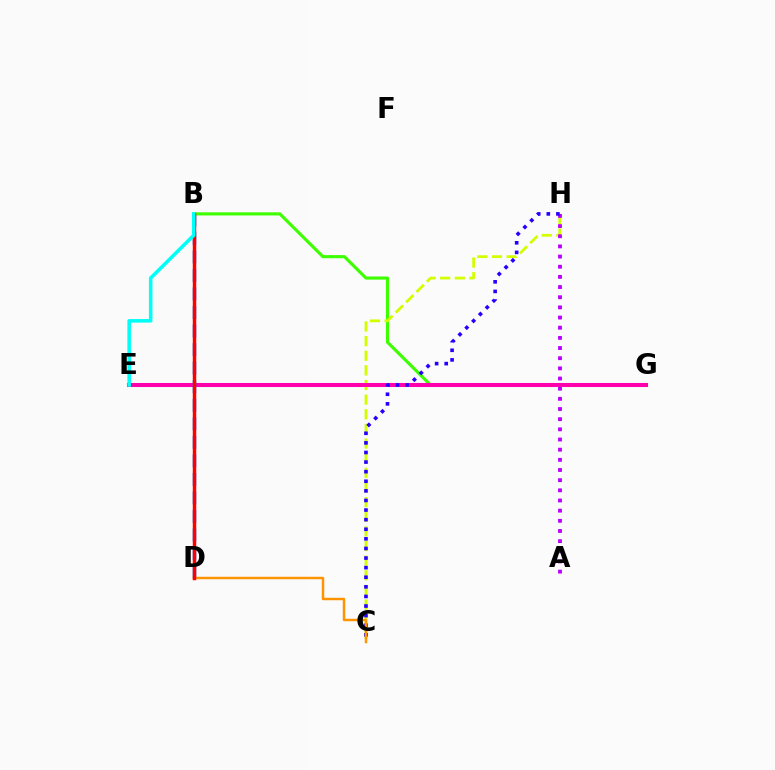{('B', 'G'): [{'color': '#3dff00', 'line_style': 'solid', 'thickness': 2.25}], ('C', 'H'): [{'color': '#d1ff00', 'line_style': 'dashed', 'thickness': 1.99}, {'color': '#2500ff', 'line_style': 'dotted', 'thickness': 2.61}], ('E', 'G'): [{'color': '#ff00ac', 'line_style': 'solid', 'thickness': 2.91}], ('A', 'H'): [{'color': '#b900ff', 'line_style': 'dotted', 'thickness': 2.76}], ('B', 'D'): [{'color': '#00ff5c', 'line_style': 'dotted', 'thickness': 1.97}, {'color': '#0074ff', 'line_style': 'dashed', 'thickness': 2.52}, {'color': '#ff0000', 'line_style': 'solid', 'thickness': 2.5}], ('C', 'D'): [{'color': '#ff9400', 'line_style': 'solid', 'thickness': 1.77}], ('B', 'E'): [{'color': '#00fff6', 'line_style': 'solid', 'thickness': 2.56}]}